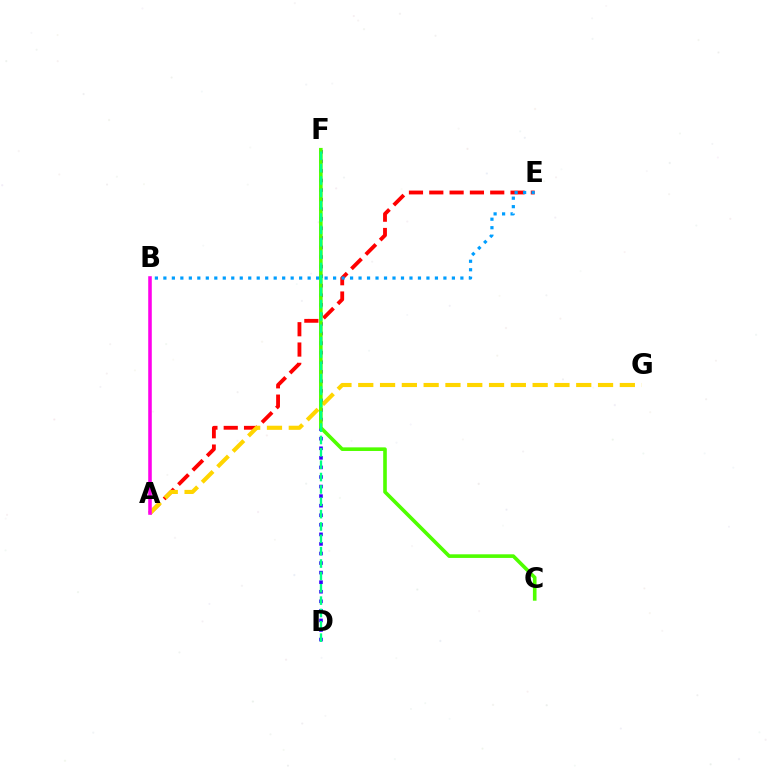{('A', 'E'): [{'color': '#ff0000', 'line_style': 'dashed', 'thickness': 2.76}], ('D', 'F'): [{'color': '#3700ff', 'line_style': 'dotted', 'thickness': 2.6}, {'color': '#00ff86', 'line_style': 'dashed', 'thickness': 1.68}], ('A', 'G'): [{'color': '#ffd500', 'line_style': 'dashed', 'thickness': 2.96}], ('C', 'F'): [{'color': '#4fff00', 'line_style': 'solid', 'thickness': 2.6}], ('A', 'B'): [{'color': '#ff00ed', 'line_style': 'solid', 'thickness': 2.57}], ('B', 'E'): [{'color': '#009eff', 'line_style': 'dotted', 'thickness': 2.31}]}